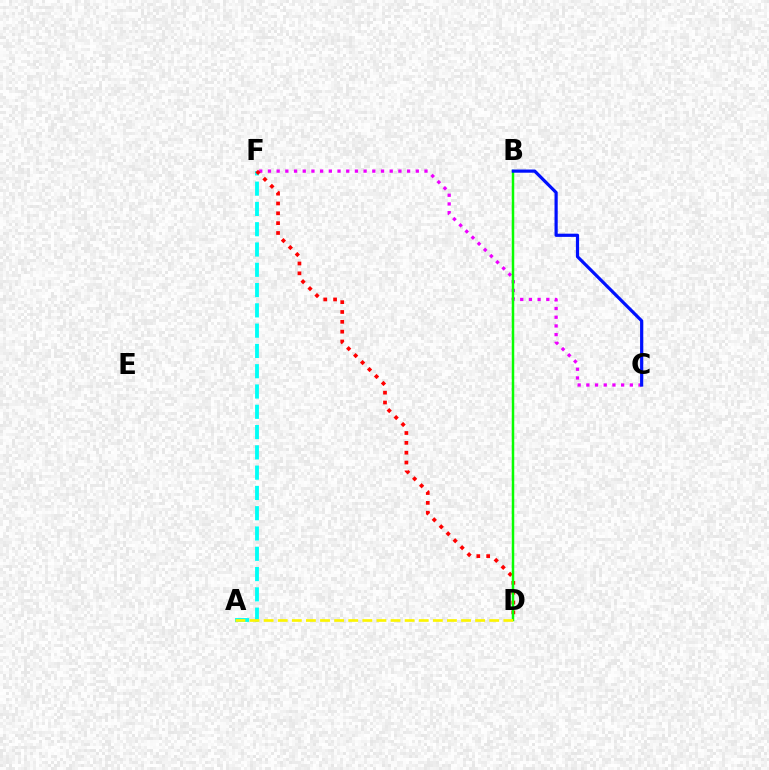{('C', 'F'): [{'color': '#ee00ff', 'line_style': 'dotted', 'thickness': 2.36}], ('A', 'F'): [{'color': '#00fff6', 'line_style': 'dashed', 'thickness': 2.76}], ('D', 'F'): [{'color': '#ff0000', 'line_style': 'dotted', 'thickness': 2.67}], ('B', 'D'): [{'color': '#08ff00', 'line_style': 'solid', 'thickness': 1.79}], ('A', 'D'): [{'color': '#fcf500', 'line_style': 'dashed', 'thickness': 1.92}], ('B', 'C'): [{'color': '#0010ff', 'line_style': 'solid', 'thickness': 2.3}]}